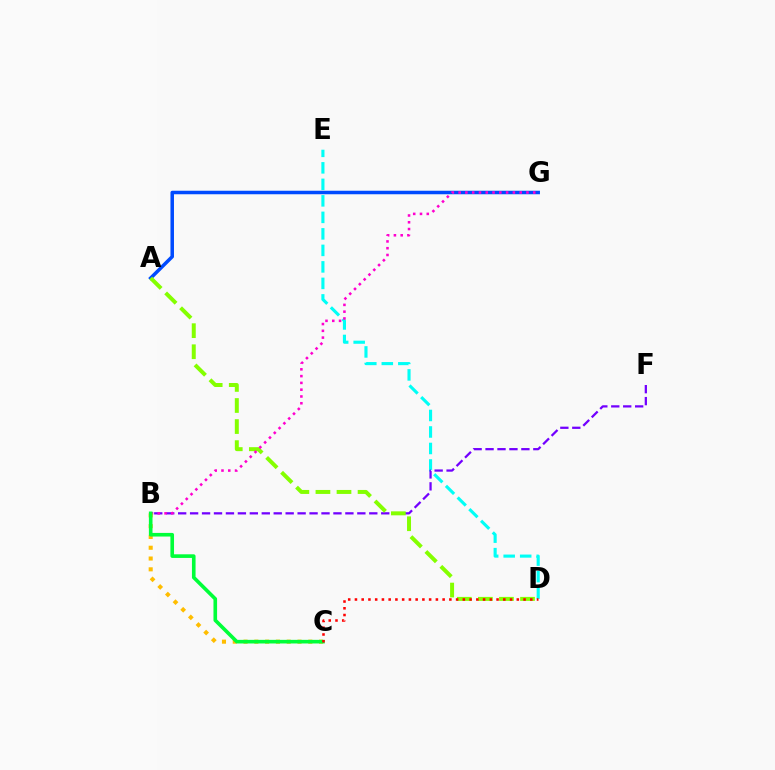{('D', 'E'): [{'color': '#00fff6', 'line_style': 'dashed', 'thickness': 2.24}], ('B', 'F'): [{'color': '#7200ff', 'line_style': 'dashed', 'thickness': 1.62}], ('A', 'G'): [{'color': '#004bff', 'line_style': 'solid', 'thickness': 2.53}], ('A', 'D'): [{'color': '#84ff00', 'line_style': 'dashed', 'thickness': 2.86}], ('B', 'G'): [{'color': '#ff00cf', 'line_style': 'dotted', 'thickness': 1.84}], ('B', 'C'): [{'color': '#ffbd00', 'line_style': 'dotted', 'thickness': 2.93}, {'color': '#00ff39', 'line_style': 'solid', 'thickness': 2.61}], ('C', 'D'): [{'color': '#ff0000', 'line_style': 'dotted', 'thickness': 1.83}]}